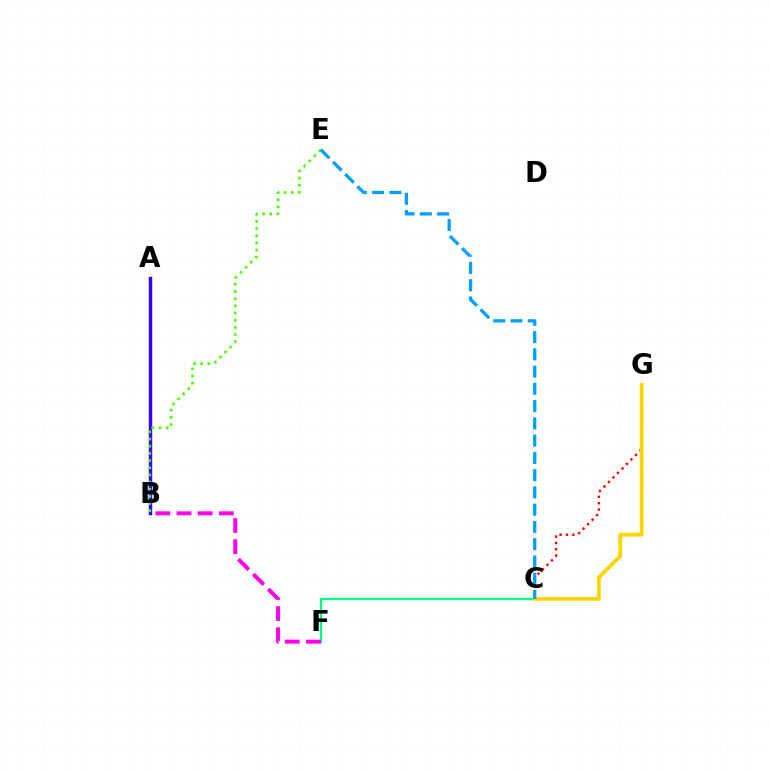{('C', 'F'): [{'color': '#00ff86', 'line_style': 'solid', 'thickness': 1.65}], ('C', 'G'): [{'color': '#ff0000', 'line_style': 'dotted', 'thickness': 1.73}, {'color': '#ffd500', 'line_style': 'solid', 'thickness': 2.73}], ('B', 'F'): [{'color': '#ff00ed', 'line_style': 'dashed', 'thickness': 2.87}], ('A', 'B'): [{'color': '#3700ff', 'line_style': 'solid', 'thickness': 2.47}], ('B', 'E'): [{'color': '#4fff00', 'line_style': 'dotted', 'thickness': 1.95}], ('C', 'E'): [{'color': '#009eff', 'line_style': 'dashed', 'thickness': 2.34}]}